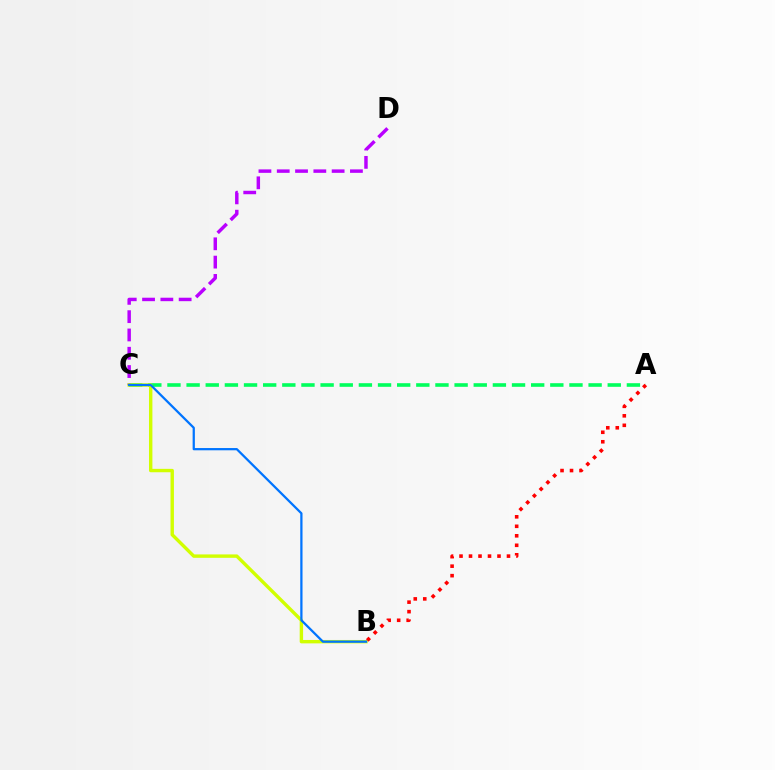{('A', 'C'): [{'color': '#00ff5c', 'line_style': 'dashed', 'thickness': 2.6}], ('C', 'D'): [{'color': '#b900ff', 'line_style': 'dashed', 'thickness': 2.49}], ('B', 'C'): [{'color': '#d1ff00', 'line_style': 'solid', 'thickness': 2.45}, {'color': '#0074ff', 'line_style': 'solid', 'thickness': 1.62}], ('A', 'B'): [{'color': '#ff0000', 'line_style': 'dotted', 'thickness': 2.58}]}